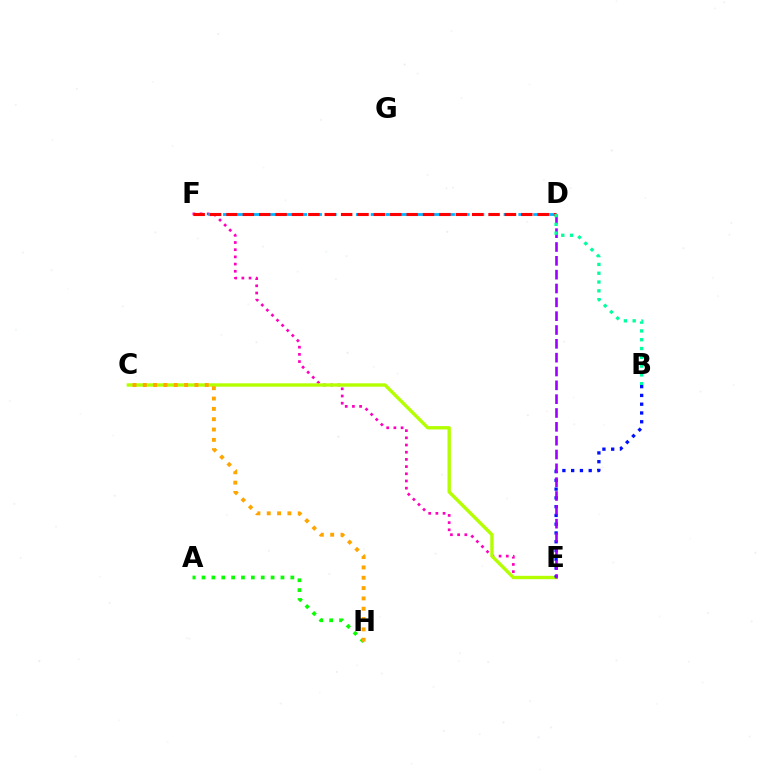{('E', 'F'): [{'color': '#ff00bd', 'line_style': 'dotted', 'thickness': 1.95}], ('C', 'E'): [{'color': '#b3ff00', 'line_style': 'solid', 'thickness': 2.42}], ('A', 'H'): [{'color': '#08ff00', 'line_style': 'dotted', 'thickness': 2.68}], ('B', 'E'): [{'color': '#0010ff', 'line_style': 'dotted', 'thickness': 2.38}], ('D', 'F'): [{'color': '#00b5ff', 'line_style': 'dashed', 'thickness': 2.01}, {'color': '#ff0000', 'line_style': 'dashed', 'thickness': 2.23}], ('D', 'E'): [{'color': '#9b00ff', 'line_style': 'dashed', 'thickness': 1.88}], ('C', 'H'): [{'color': '#ffa500', 'line_style': 'dotted', 'thickness': 2.81}], ('B', 'D'): [{'color': '#00ff9d', 'line_style': 'dotted', 'thickness': 2.39}]}